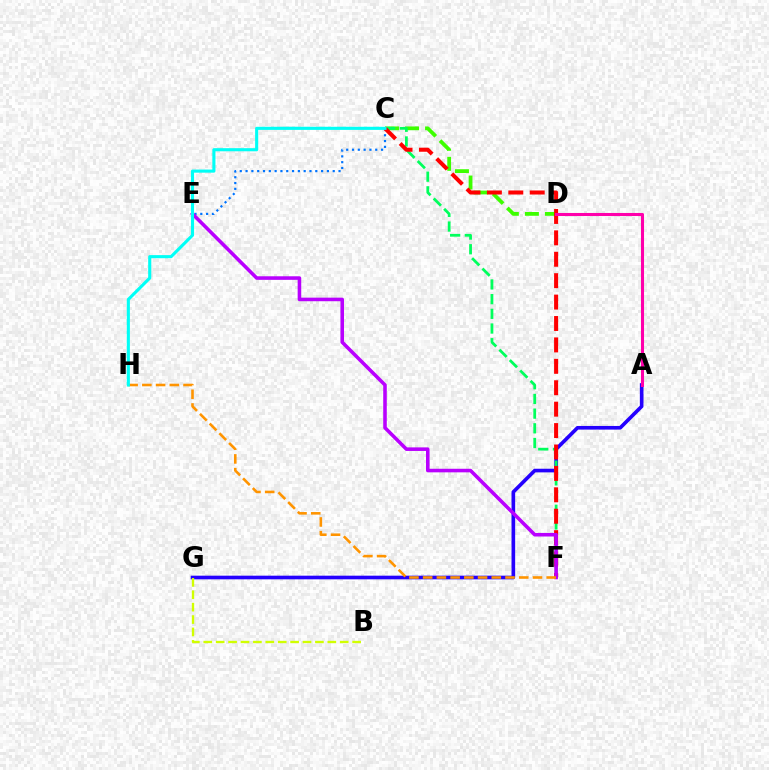{('C', 'D'): [{'color': '#3dff00', 'line_style': 'dashed', 'thickness': 2.72}], ('A', 'G'): [{'color': '#2500ff', 'line_style': 'solid', 'thickness': 2.62}], ('C', 'E'): [{'color': '#0074ff', 'line_style': 'dotted', 'thickness': 1.58}], ('C', 'F'): [{'color': '#00ff5c', 'line_style': 'dashed', 'thickness': 2.0}, {'color': '#ff0000', 'line_style': 'dashed', 'thickness': 2.91}], ('E', 'F'): [{'color': '#b900ff', 'line_style': 'solid', 'thickness': 2.57}], ('A', 'D'): [{'color': '#ff00ac', 'line_style': 'solid', 'thickness': 2.2}], ('F', 'H'): [{'color': '#ff9400', 'line_style': 'dashed', 'thickness': 1.86}], ('B', 'G'): [{'color': '#d1ff00', 'line_style': 'dashed', 'thickness': 1.69}], ('C', 'H'): [{'color': '#00fff6', 'line_style': 'solid', 'thickness': 2.24}]}